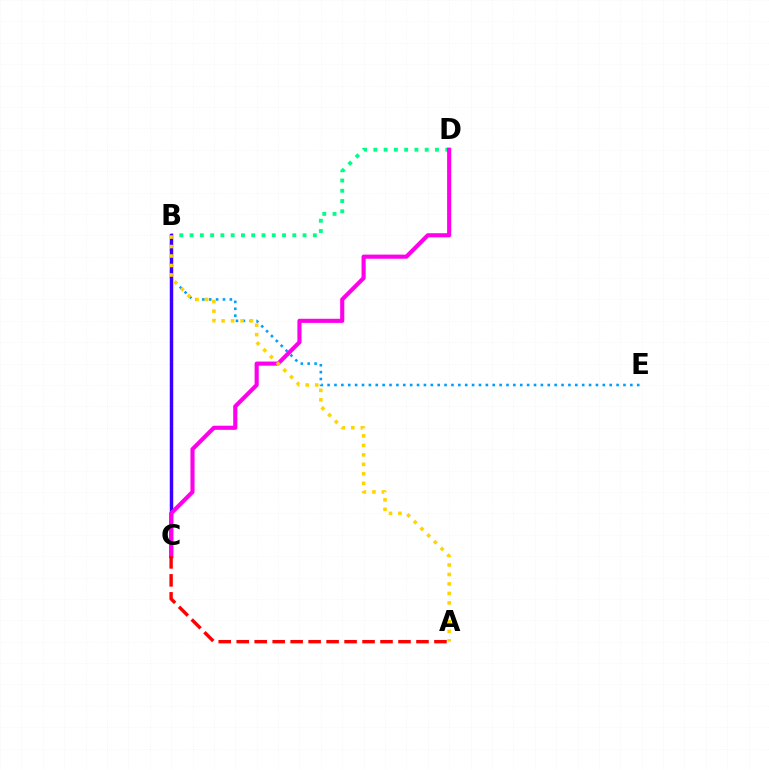{('B', 'C'): [{'color': '#4fff00', 'line_style': 'dashed', 'thickness': 2.02}, {'color': '#3700ff', 'line_style': 'solid', 'thickness': 2.49}], ('B', 'D'): [{'color': '#00ff86', 'line_style': 'dotted', 'thickness': 2.79}], ('B', 'E'): [{'color': '#009eff', 'line_style': 'dotted', 'thickness': 1.87}], ('C', 'D'): [{'color': '#ff00ed', 'line_style': 'solid', 'thickness': 2.97}], ('A', 'B'): [{'color': '#ffd500', 'line_style': 'dotted', 'thickness': 2.58}], ('A', 'C'): [{'color': '#ff0000', 'line_style': 'dashed', 'thickness': 2.44}]}